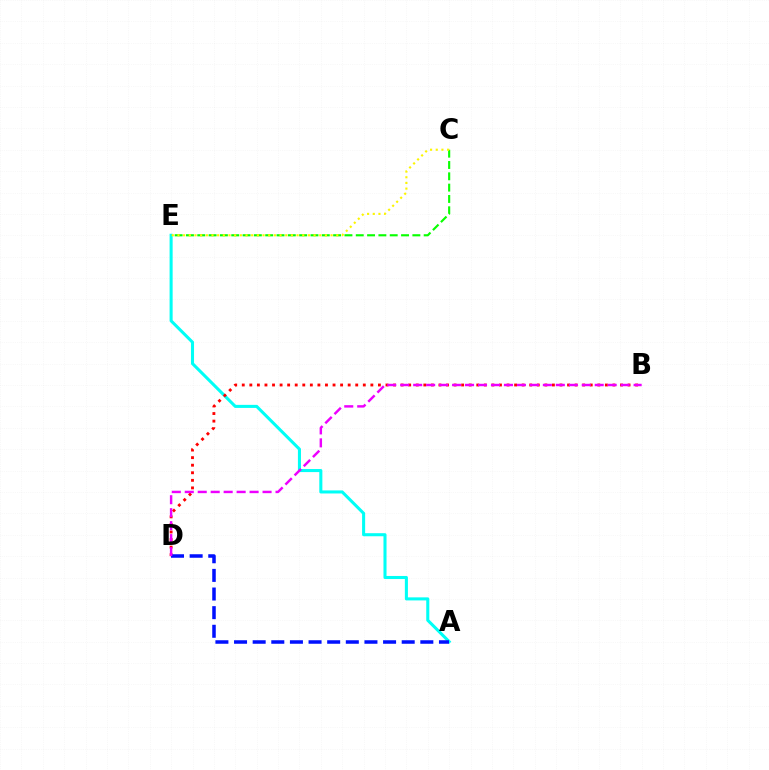{('A', 'E'): [{'color': '#00fff6', 'line_style': 'solid', 'thickness': 2.2}], ('C', 'E'): [{'color': '#08ff00', 'line_style': 'dashed', 'thickness': 1.54}, {'color': '#fcf500', 'line_style': 'dotted', 'thickness': 1.54}], ('B', 'D'): [{'color': '#ff0000', 'line_style': 'dotted', 'thickness': 2.06}, {'color': '#ee00ff', 'line_style': 'dashed', 'thickness': 1.76}], ('A', 'D'): [{'color': '#0010ff', 'line_style': 'dashed', 'thickness': 2.53}]}